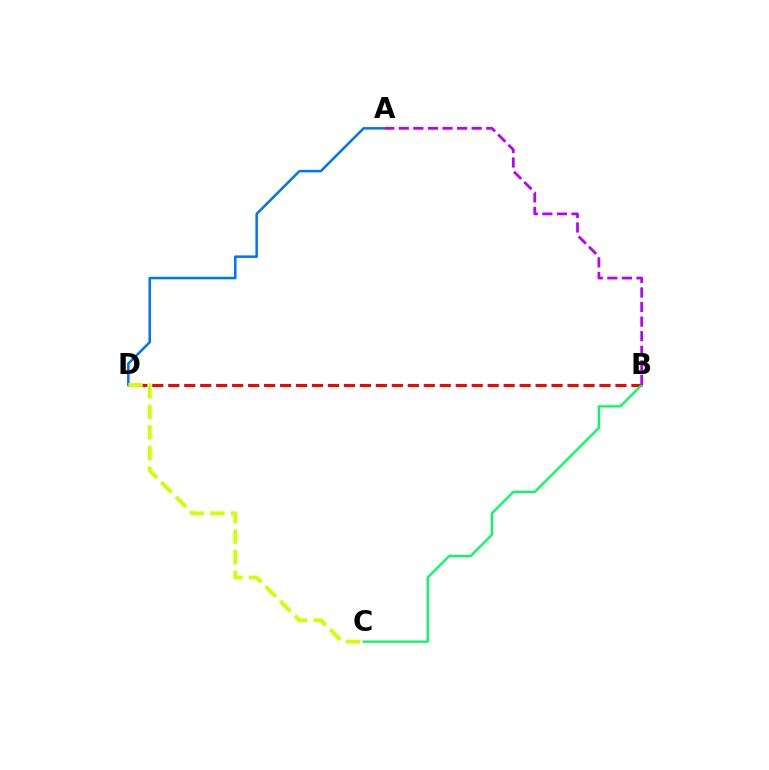{('B', 'D'): [{'color': '#ff0000', 'line_style': 'dashed', 'thickness': 2.17}], ('A', 'D'): [{'color': '#0074ff', 'line_style': 'solid', 'thickness': 1.81}], ('B', 'C'): [{'color': '#00ff5c', 'line_style': 'solid', 'thickness': 1.64}], ('C', 'D'): [{'color': '#d1ff00', 'line_style': 'dashed', 'thickness': 2.79}], ('A', 'B'): [{'color': '#b900ff', 'line_style': 'dashed', 'thickness': 1.98}]}